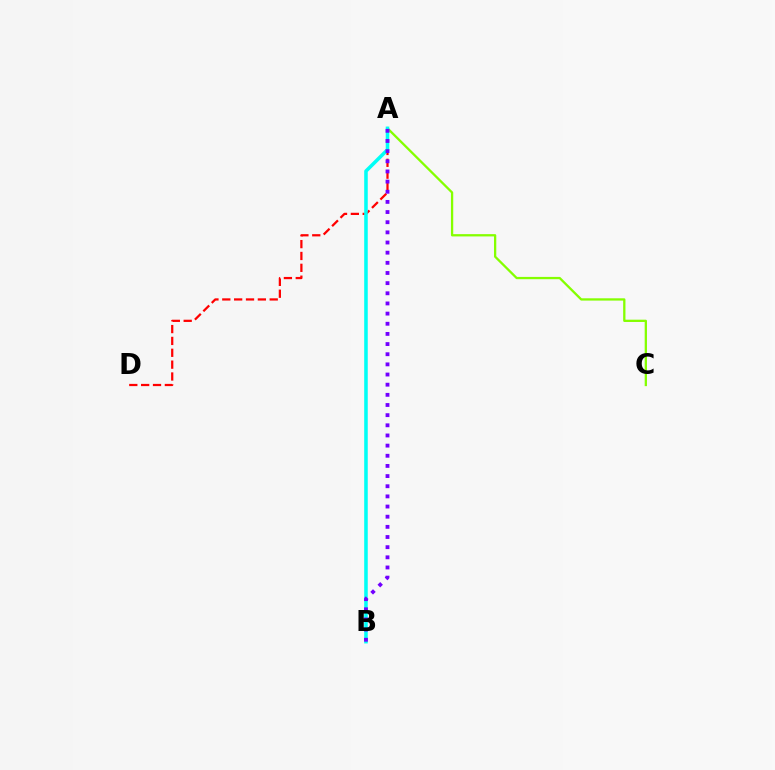{('A', 'C'): [{'color': '#84ff00', 'line_style': 'solid', 'thickness': 1.65}], ('A', 'D'): [{'color': '#ff0000', 'line_style': 'dashed', 'thickness': 1.61}], ('A', 'B'): [{'color': '#00fff6', 'line_style': 'solid', 'thickness': 2.56}, {'color': '#7200ff', 'line_style': 'dotted', 'thickness': 2.76}]}